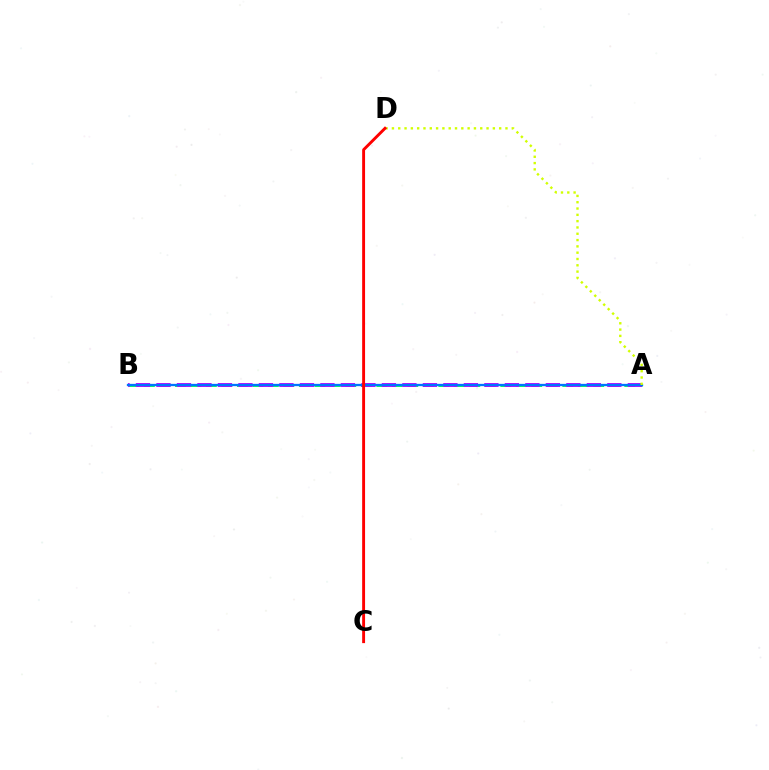{('A', 'B'): [{'color': '#00ff5c', 'line_style': 'dashed', 'thickness': 2.1}, {'color': '#b900ff', 'line_style': 'dashed', 'thickness': 2.78}, {'color': '#0074ff', 'line_style': 'solid', 'thickness': 1.65}], ('A', 'D'): [{'color': '#d1ff00', 'line_style': 'dotted', 'thickness': 1.71}], ('C', 'D'): [{'color': '#ff0000', 'line_style': 'solid', 'thickness': 2.09}]}